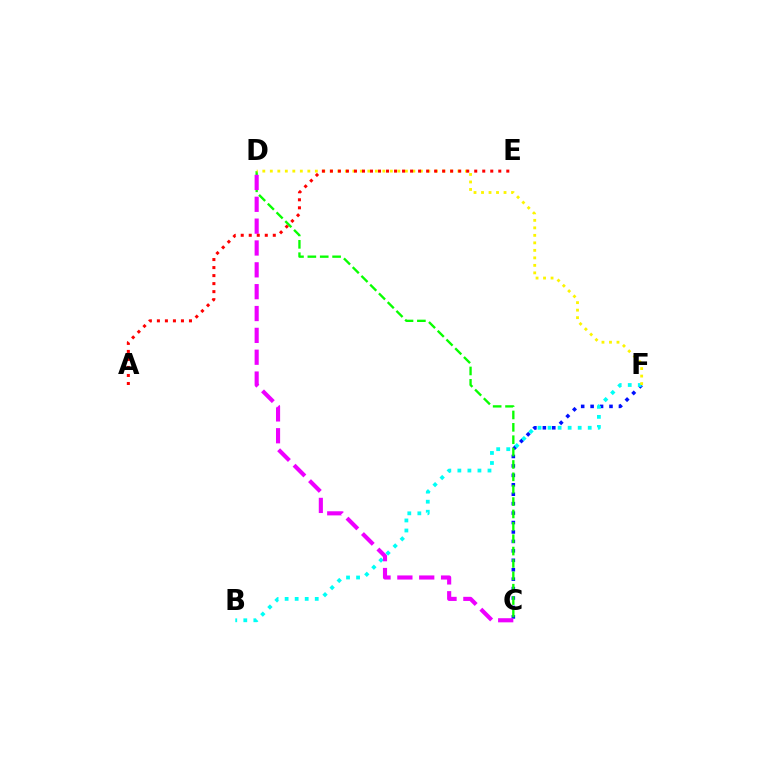{('C', 'F'): [{'color': '#0010ff', 'line_style': 'dotted', 'thickness': 2.56}], ('B', 'F'): [{'color': '#00fff6', 'line_style': 'dotted', 'thickness': 2.73}], ('C', 'D'): [{'color': '#08ff00', 'line_style': 'dashed', 'thickness': 1.68}, {'color': '#ee00ff', 'line_style': 'dashed', 'thickness': 2.97}], ('D', 'F'): [{'color': '#fcf500', 'line_style': 'dotted', 'thickness': 2.04}], ('A', 'E'): [{'color': '#ff0000', 'line_style': 'dotted', 'thickness': 2.18}]}